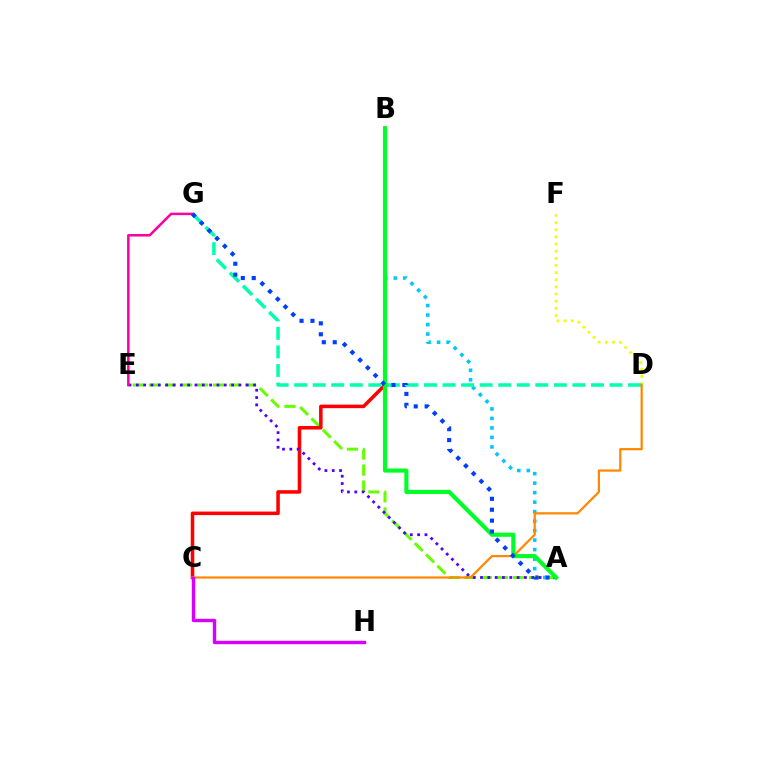{('A', 'B'): [{'color': '#00c7ff', 'line_style': 'dotted', 'thickness': 2.58}, {'color': '#00ff27', 'line_style': 'solid', 'thickness': 2.97}], ('D', 'F'): [{'color': '#eeff00', 'line_style': 'dotted', 'thickness': 1.94}], ('A', 'E'): [{'color': '#66ff00', 'line_style': 'dashed', 'thickness': 2.18}, {'color': '#4f00ff', 'line_style': 'dotted', 'thickness': 1.99}], ('B', 'C'): [{'color': '#ff0000', 'line_style': 'solid', 'thickness': 2.55}], ('D', 'G'): [{'color': '#00ffaf', 'line_style': 'dashed', 'thickness': 2.52}], ('E', 'G'): [{'color': '#ff00a0', 'line_style': 'solid', 'thickness': 1.82}], ('C', 'D'): [{'color': '#ff8800', 'line_style': 'solid', 'thickness': 1.61}], ('A', 'G'): [{'color': '#003fff', 'line_style': 'dotted', 'thickness': 2.97}], ('C', 'H'): [{'color': '#d600ff', 'line_style': 'solid', 'thickness': 2.45}]}